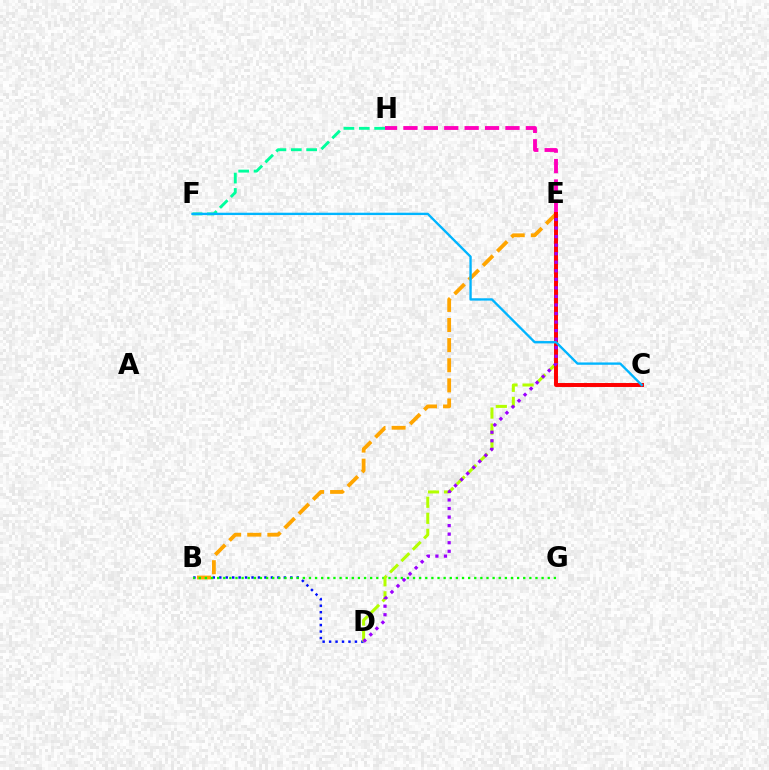{('B', 'D'): [{'color': '#0010ff', 'line_style': 'dotted', 'thickness': 1.75}], ('B', 'E'): [{'color': '#ffa500', 'line_style': 'dashed', 'thickness': 2.73}], ('B', 'G'): [{'color': '#08ff00', 'line_style': 'dotted', 'thickness': 1.66}], ('D', 'E'): [{'color': '#b3ff00', 'line_style': 'dashed', 'thickness': 2.18}, {'color': '#9b00ff', 'line_style': 'dotted', 'thickness': 2.32}], ('E', 'H'): [{'color': '#ff00bd', 'line_style': 'dashed', 'thickness': 2.77}], ('C', 'E'): [{'color': '#ff0000', 'line_style': 'solid', 'thickness': 2.85}], ('F', 'H'): [{'color': '#00ff9d', 'line_style': 'dashed', 'thickness': 2.09}], ('C', 'F'): [{'color': '#00b5ff', 'line_style': 'solid', 'thickness': 1.69}]}